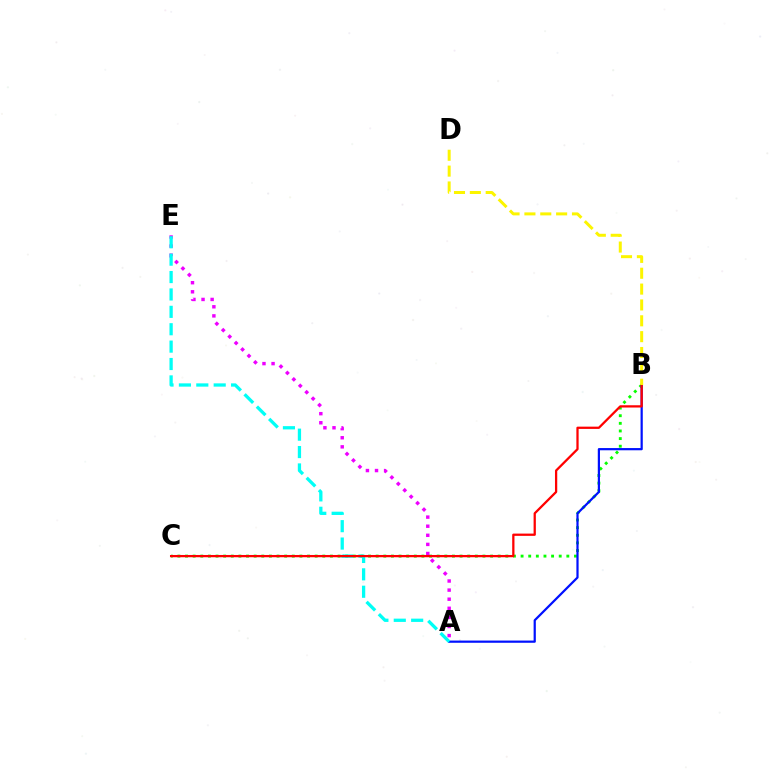{('B', 'C'): [{'color': '#08ff00', 'line_style': 'dotted', 'thickness': 2.07}, {'color': '#ff0000', 'line_style': 'solid', 'thickness': 1.63}], ('A', 'E'): [{'color': '#ee00ff', 'line_style': 'dotted', 'thickness': 2.47}, {'color': '#00fff6', 'line_style': 'dashed', 'thickness': 2.36}], ('A', 'B'): [{'color': '#0010ff', 'line_style': 'solid', 'thickness': 1.6}], ('B', 'D'): [{'color': '#fcf500', 'line_style': 'dashed', 'thickness': 2.15}]}